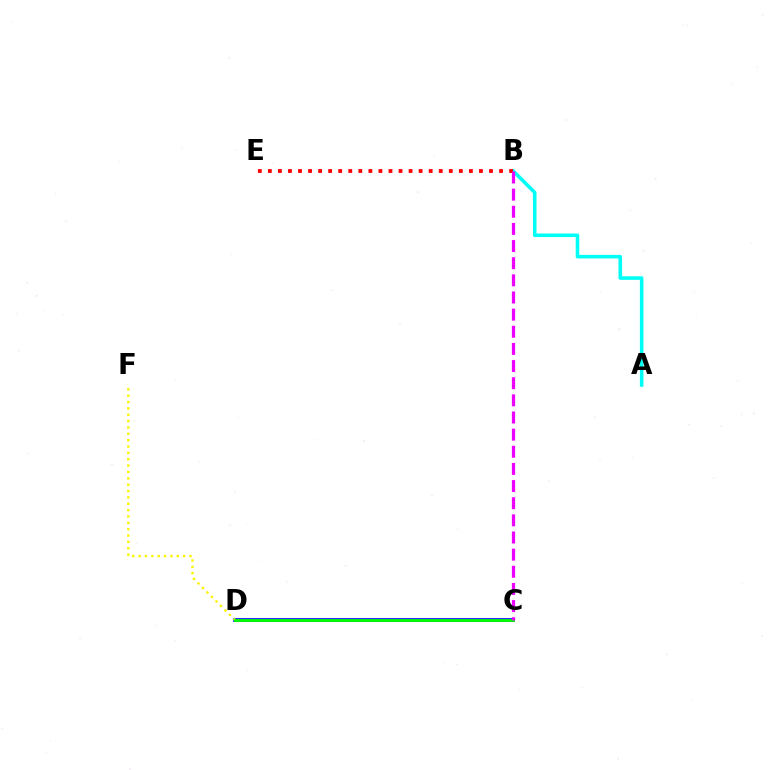{('C', 'D'): [{'color': '#0010ff', 'line_style': 'solid', 'thickness': 2.66}, {'color': '#08ff00', 'line_style': 'solid', 'thickness': 2.03}], ('D', 'F'): [{'color': '#fcf500', 'line_style': 'dotted', 'thickness': 1.73}], ('A', 'B'): [{'color': '#00fff6', 'line_style': 'solid', 'thickness': 2.57}], ('B', 'E'): [{'color': '#ff0000', 'line_style': 'dotted', 'thickness': 2.73}], ('B', 'C'): [{'color': '#ee00ff', 'line_style': 'dashed', 'thickness': 2.33}]}